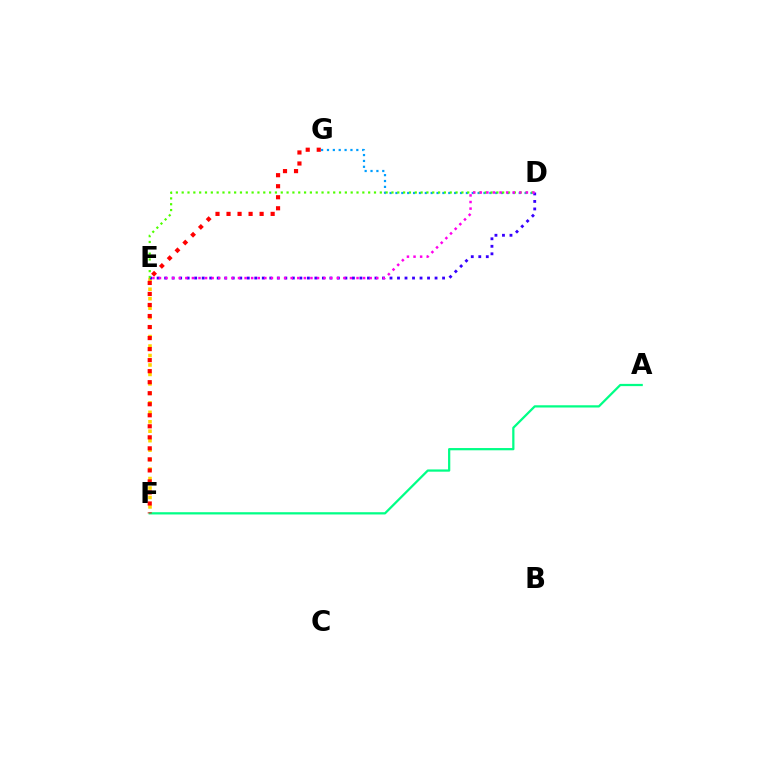{('E', 'F'): [{'color': '#ffd500', 'line_style': 'dotted', 'thickness': 2.57}], ('A', 'F'): [{'color': '#00ff86', 'line_style': 'solid', 'thickness': 1.62}], ('F', 'G'): [{'color': '#ff0000', 'line_style': 'dotted', 'thickness': 3.0}], ('D', 'G'): [{'color': '#009eff', 'line_style': 'dotted', 'thickness': 1.59}], ('D', 'E'): [{'color': '#3700ff', 'line_style': 'dotted', 'thickness': 2.04}, {'color': '#4fff00', 'line_style': 'dotted', 'thickness': 1.58}, {'color': '#ff00ed', 'line_style': 'dotted', 'thickness': 1.79}]}